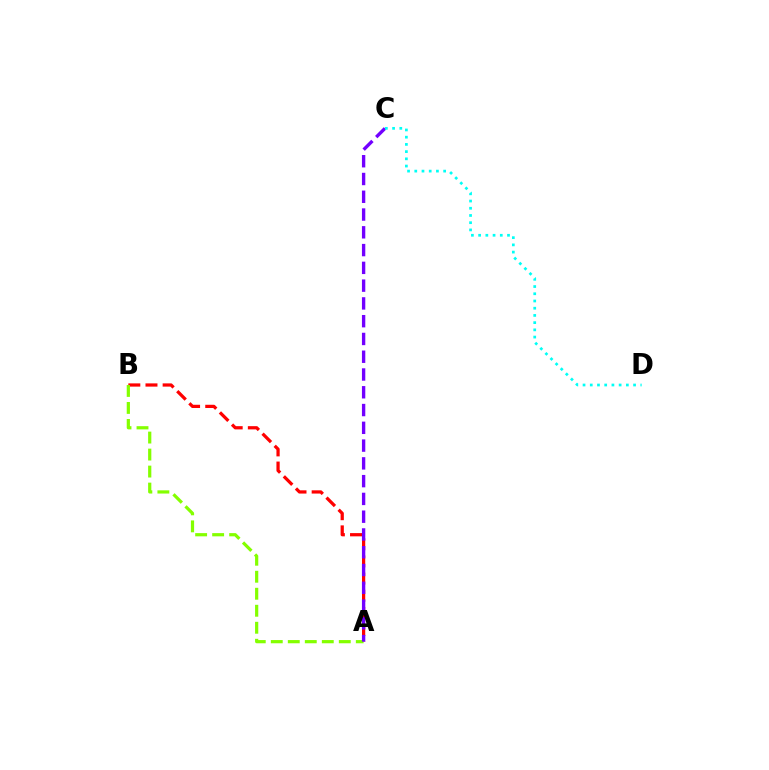{('A', 'B'): [{'color': '#ff0000', 'line_style': 'dashed', 'thickness': 2.33}, {'color': '#84ff00', 'line_style': 'dashed', 'thickness': 2.31}], ('A', 'C'): [{'color': '#7200ff', 'line_style': 'dashed', 'thickness': 2.41}], ('C', 'D'): [{'color': '#00fff6', 'line_style': 'dotted', 'thickness': 1.96}]}